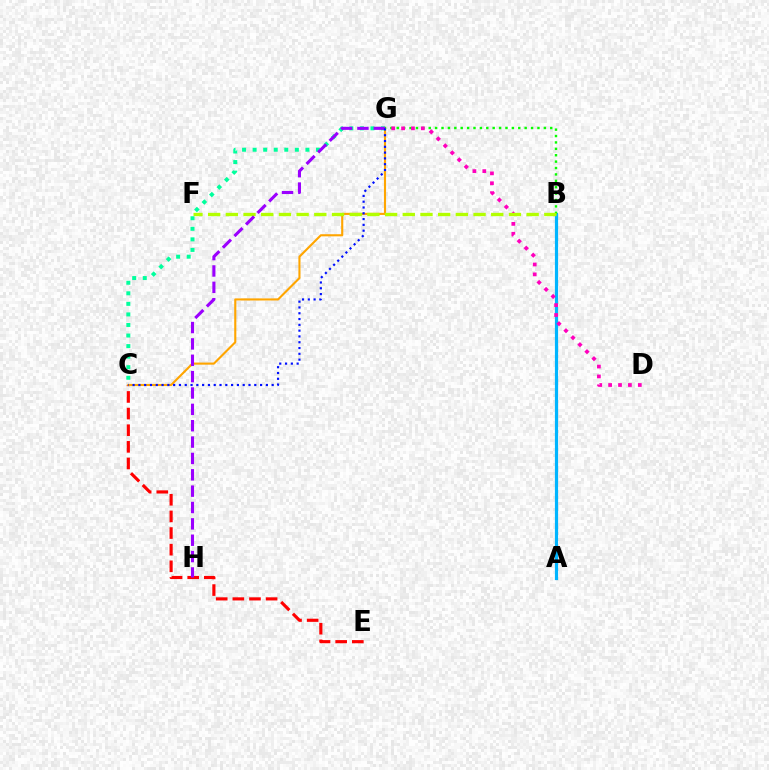{('A', 'B'): [{'color': '#00b5ff', 'line_style': 'solid', 'thickness': 2.29}], ('C', 'E'): [{'color': '#ff0000', 'line_style': 'dashed', 'thickness': 2.26}], ('C', 'G'): [{'color': '#ffa500', 'line_style': 'solid', 'thickness': 1.52}, {'color': '#00ff9d', 'line_style': 'dotted', 'thickness': 2.87}, {'color': '#0010ff', 'line_style': 'dotted', 'thickness': 1.57}], ('B', 'G'): [{'color': '#08ff00', 'line_style': 'dotted', 'thickness': 1.74}], ('D', 'G'): [{'color': '#ff00bd', 'line_style': 'dotted', 'thickness': 2.69}], ('B', 'F'): [{'color': '#b3ff00', 'line_style': 'dashed', 'thickness': 2.4}], ('G', 'H'): [{'color': '#9b00ff', 'line_style': 'dashed', 'thickness': 2.22}]}